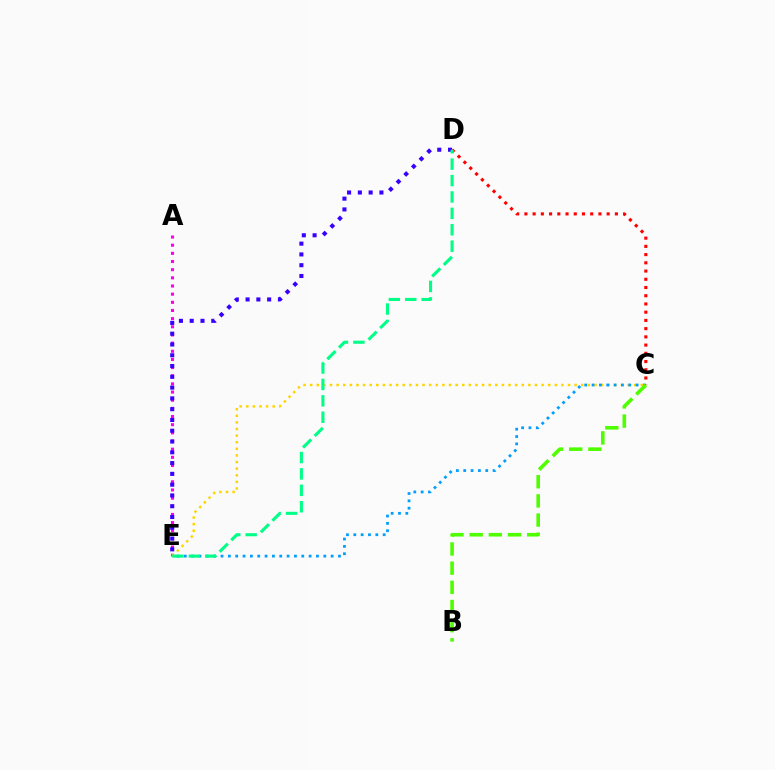{('A', 'E'): [{'color': '#ff00ed', 'line_style': 'dotted', 'thickness': 2.22}], ('C', 'E'): [{'color': '#ffd500', 'line_style': 'dotted', 'thickness': 1.8}, {'color': '#009eff', 'line_style': 'dotted', 'thickness': 1.99}], ('D', 'E'): [{'color': '#3700ff', 'line_style': 'dotted', 'thickness': 2.93}, {'color': '#00ff86', 'line_style': 'dashed', 'thickness': 2.23}], ('C', 'D'): [{'color': '#ff0000', 'line_style': 'dotted', 'thickness': 2.24}], ('B', 'C'): [{'color': '#4fff00', 'line_style': 'dashed', 'thickness': 2.6}]}